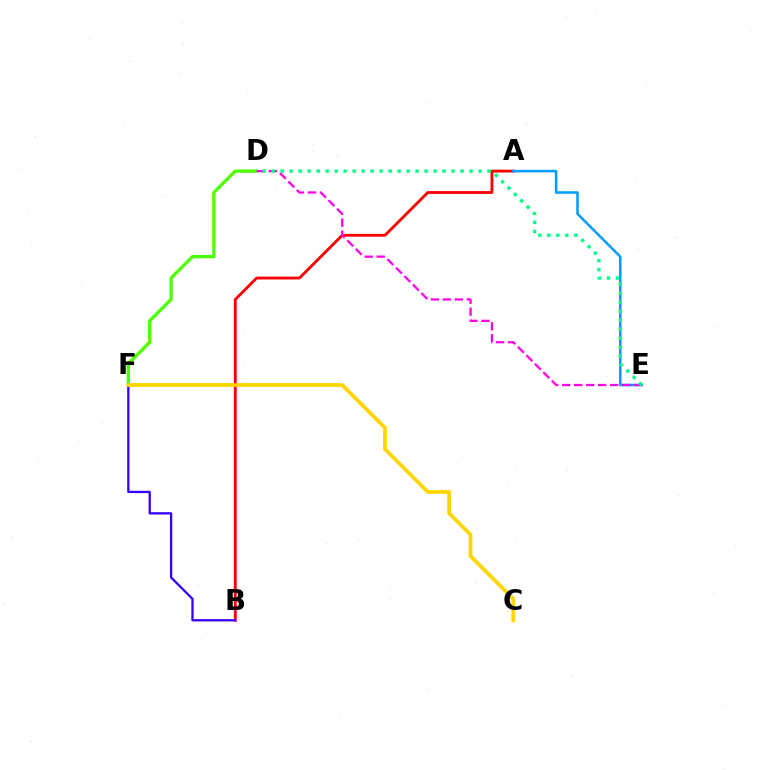{('D', 'F'): [{'color': '#4fff00', 'line_style': 'solid', 'thickness': 2.39}], ('A', 'B'): [{'color': '#ff0000', 'line_style': 'solid', 'thickness': 2.04}], ('B', 'F'): [{'color': '#3700ff', 'line_style': 'solid', 'thickness': 1.66}], ('C', 'F'): [{'color': '#ffd500', 'line_style': 'solid', 'thickness': 2.71}], ('A', 'E'): [{'color': '#009eff', 'line_style': 'solid', 'thickness': 1.82}], ('D', 'E'): [{'color': '#ff00ed', 'line_style': 'dashed', 'thickness': 1.63}, {'color': '#00ff86', 'line_style': 'dotted', 'thickness': 2.44}]}